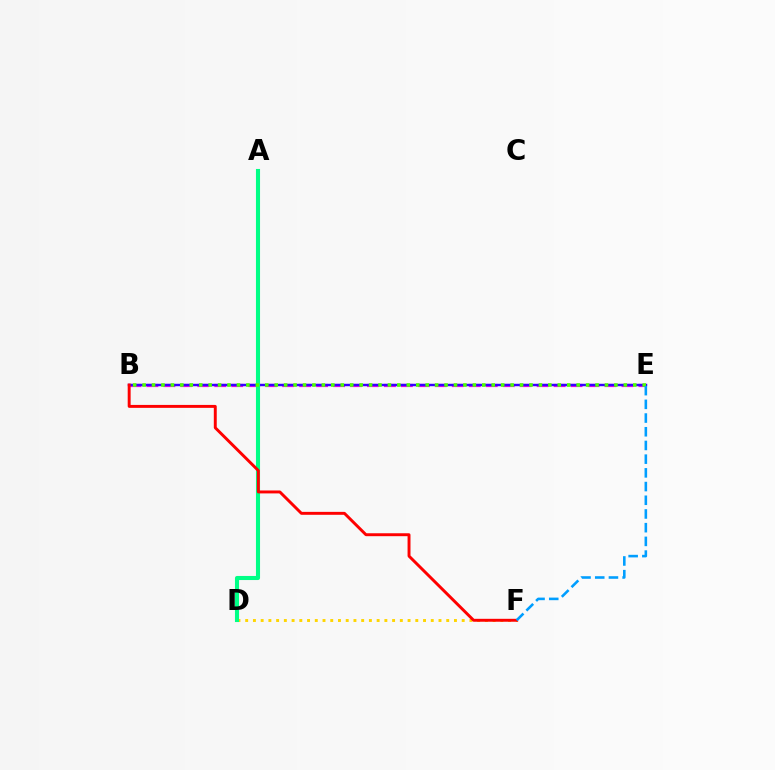{('B', 'E'): [{'color': '#ff00ed', 'line_style': 'dashed', 'thickness': 2.3}, {'color': '#3700ff', 'line_style': 'solid', 'thickness': 1.76}, {'color': '#4fff00', 'line_style': 'dotted', 'thickness': 2.56}], ('D', 'F'): [{'color': '#ffd500', 'line_style': 'dotted', 'thickness': 2.1}], ('A', 'D'): [{'color': '#00ff86', 'line_style': 'solid', 'thickness': 2.94}], ('B', 'F'): [{'color': '#ff0000', 'line_style': 'solid', 'thickness': 2.11}], ('E', 'F'): [{'color': '#009eff', 'line_style': 'dashed', 'thickness': 1.86}]}